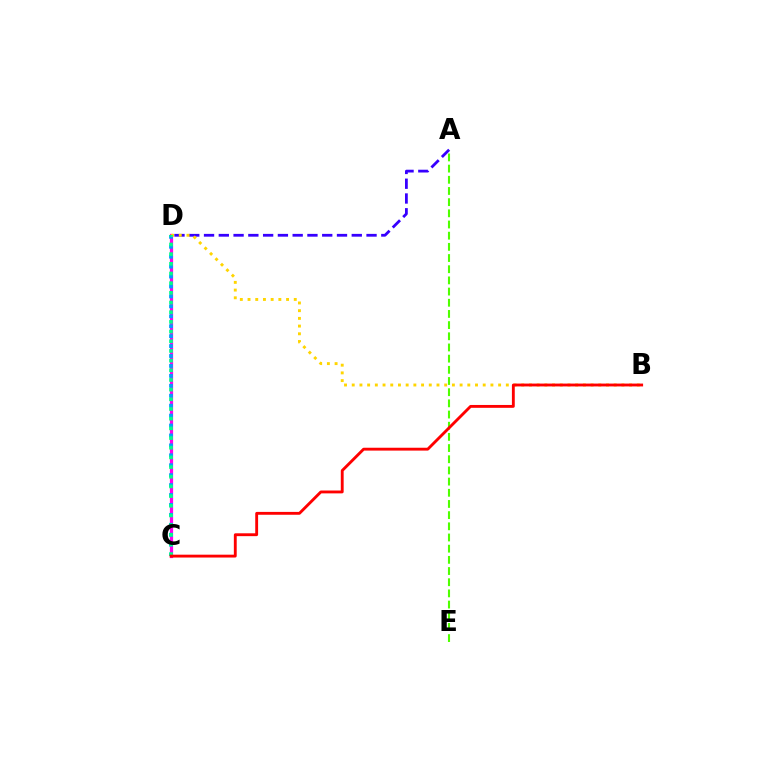{('C', 'D'): [{'color': '#ff00ed', 'line_style': 'solid', 'thickness': 2.31}, {'color': '#009eff', 'line_style': 'dotted', 'thickness': 2.7}, {'color': '#00ff86', 'line_style': 'dotted', 'thickness': 2.63}], ('A', 'D'): [{'color': '#3700ff', 'line_style': 'dashed', 'thickness': 2.01}], ('A', 'E'): [{'color': '#4fff00', 'line_style': 'dashed', 'thickness': 1.52}], ('B', 'D'): [{'color': '#ffd500', 'line_style': 'dotted', 'thickness': 2.09}], ('B', 'C'): [{'color': '#ff0000', 'line_style': 'solid', 'thickness': 2.06}]}